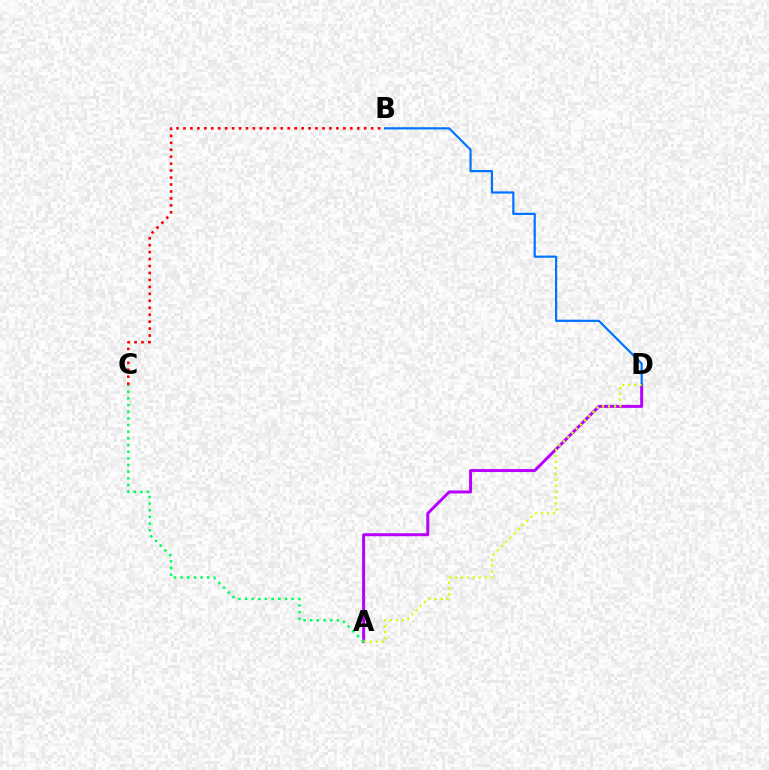{('A', 'D'): [{'color': '#b900ff', 'line_style': 'solid', 'thickness': 2.15}, {'color': '#d1ff00', 'line_style': 'dotted', 'thickness': 1.62}], ('B', 'D'): [{'color': '#0074ff', 'line_style': 'solid', 'thickness': 1.58}], ('B', 'C'): [{'color': '#ff0000', 'line_style': 'dotted', 'thickness': 1.89}], ('A', 'C'): [{'color': '#00ff5c', 'line_style': 'dotted', 'thickness': 1.81}]}